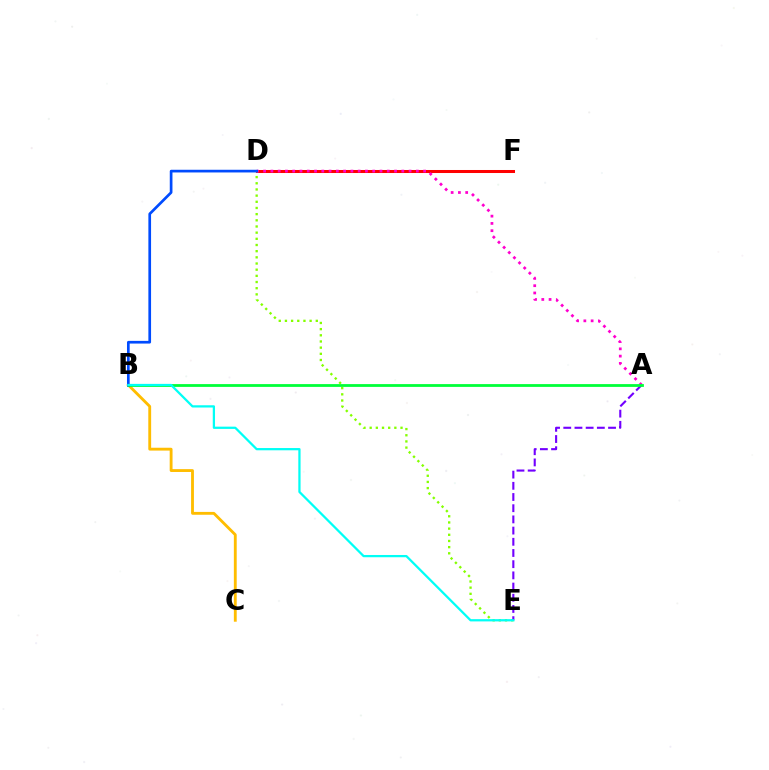{('D', 'F'): [{'color': '#ff0000', 'line_style': 'solid', 'thickness': 2.17}], ('B', 'C'): [{'color': '#ffbd00', 'line_style': 'solid', 'thickness': 2.05}], ('A', 'D'): [{'color': '#ff00cf', 'line_style': 'dotted', 'thickness': 1.98}], ('D', 'E'): [{'color': '#84ff00', 'line_style': 'dotted', 'thickness': 1.68}], ('A', 'E'): [{'color': '#7200ff', 'line_style': 'dashed', 'thickness': 1.52}], ('A', 'B'): [{'color': '#00ff39', 'line_style': 'solid', 'thickness': 2.01}], ('B', 'D'): [{'color': '#004bff', 'line_style': 'solid', 'thickness': 1.94}], ('B', 'E'): [{'color': '#00fff6', 'line_style': 'solid', 'thickness': 1.62}]}